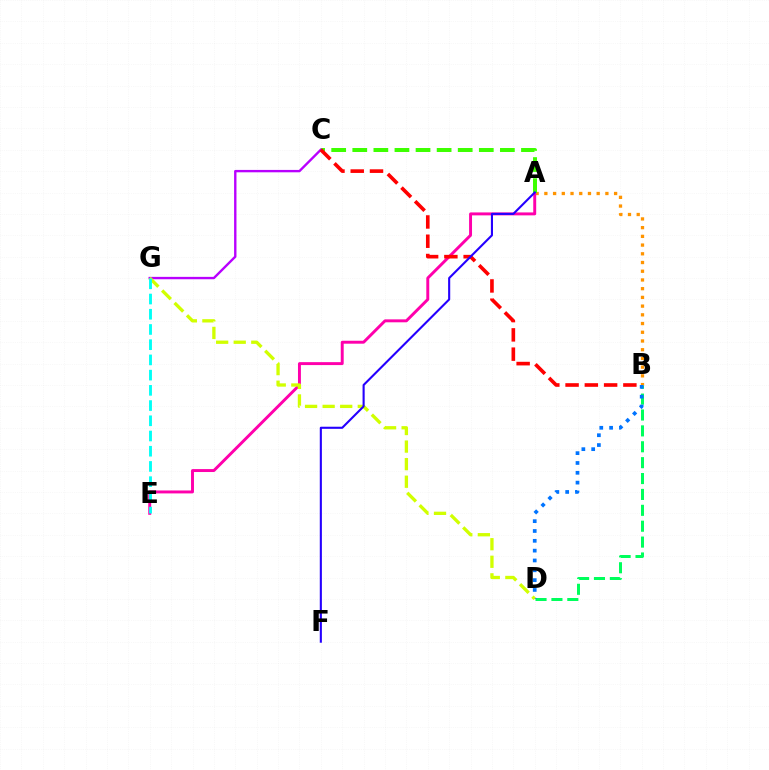{('A', 'B'): [{'color': '#ff9400', 'line_style': 'dotted', 'thickness': 2.37}], ('B', 'D'): [{'color': '#00ff5c', 'line_style': 'dashed', 'thickness': 2.16}, {'color': '#0074ff', 'line_style': 'dotted', 'thickness': 2.67}], ('A', 'E'): [{'color': '#ff00ac', 'line_style': 'solid', 'thickness': 2.11}], ('A', 'C'): [{'color': '#3dff00', 'line_style': 'dashed', 'thickness': 2.86}], ('C', 'G'): [{'color': '#b900ff', 'line_style': 'solid', 'thickness': 1.71}], ('D', 'G'): [{'color': '#d1ff00', 'line_style': 'dashed', 'thickness': 2.39}], ('E', 'G'): [{'color': '#00fff6', 'line_style': 'dashed', 'thickness': 2.07}], ('B', 'C'): [{'color': '#ff0000', 'line_style': 'dashed', 'thickness': 2.62}], ('A', 'F'): [{'color': '#2500ff', 'line_style': 'solid', 'thickness': 1.52}]}